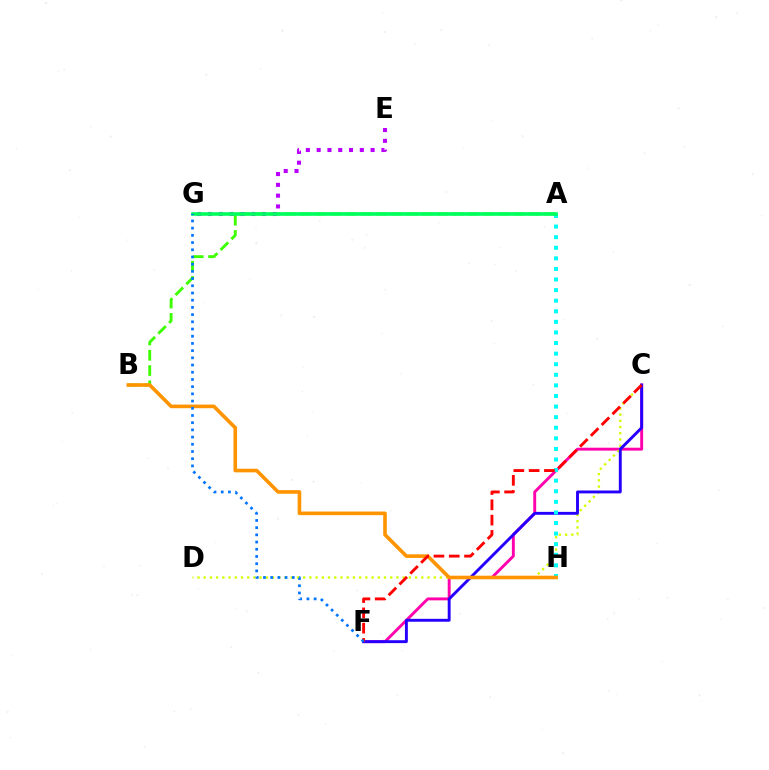{('C', 'F'): [{'color': '#ff00ac', 'line_style': 'solid', 'thickness': 2.09}, {'color': '#2500ff', 'line_style': 'solid', 'thickness': 2.09}, {'color': '#ff0000', 'line_style': 'dashed', 'thickness': 2.08}], ('C', 'D'): [{'color': '#d1ff00', 'line_style': 'dotted', 'thickness': 1.69}], ('A', 'H'): [{'color': '#00fff6', 'line_style': 'dotted', 'thickness': 2.88}], ('A', 'B'): [{'color': '#3dff00', 'line_style': 'dashed', 'thickness': 2.07}], ('E', 'G'): [{'color': '#b900ff', 'line_style': 'dotted', 'thickness': 2.93}], ('B', 'H'): [{'color': '#ff9400', 'line_style': 'solid', 'thickness': 2.6}], ('A', 'G'): [{'color': '#00ff5c', 'line_style': 'solid', 'thickness': 2.61}], ('F', 'G'): [{'color': '#0074ff', 'line_style': 'dotted', 'thickness': 1.96}]}